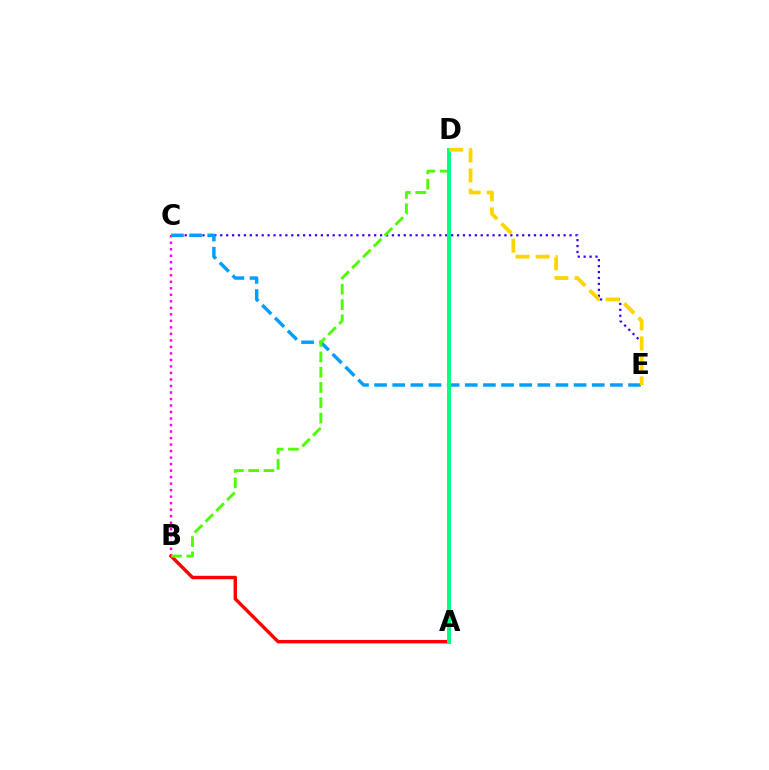{('B', 'C'): [{'color': '#ff00ed', 'line_style': 'dotted', 'thickness': 1.77}], ('C', 'E'): [{'color': '#3700ff', 'line_style': 'dotted', 'thickness': 1.61}, {'color': '#009eff', 'line_style': 'dashed', 'thickness': 2.46}], ('A', 'B'): [{'color': '#ff0000', 'line_style': 'solid', 'thickness': 2.46}], ('B', 'D'): [{'color': '#4fff00', 'line_style': 'dashed', 'thickness': 2.08}], ('A', 'D'): [{'color': '#00ff86', 'line_style': 'solid', 'thickness': 2.85}], ('D', 'E'): [{'color': '#ffd500', 'line_style': 'dashed', 'thickness': 2.73}]}